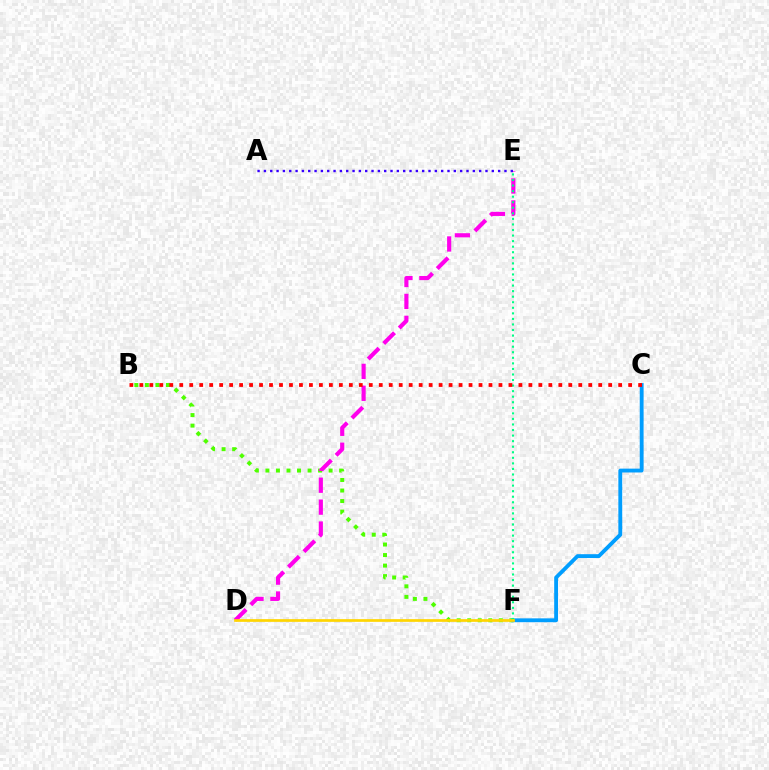{('B', 'F'): [{'color': '#4fff00', 'line_style': 'dotted', 'thickness': 2.86}], ('D', 'E'): [{'color': '#ff00ed', 'line_style': 'dashed', 'thickness': 2.98}], ('C', 'F'): [{'color': '#009eff', 'line_style': 'solid', 'thickness': 2.77}], ('E', 'F'): [{'color': '#00ff86', 'line_style': 'dotted', 'thickness': 1.51}], ('B', 'C'): [{'color': '#ff0000', 'line_style': 'dotted', 'thickness': 2.71}], ('A', 'E'): [{'color': '#3700ff', 'line_style': 'dotted', 'thickness': 1.72}], ('D', 'F'): [{'color': '#ffd500', 'line_style': 'solid', 'thickness': 1.95}]}